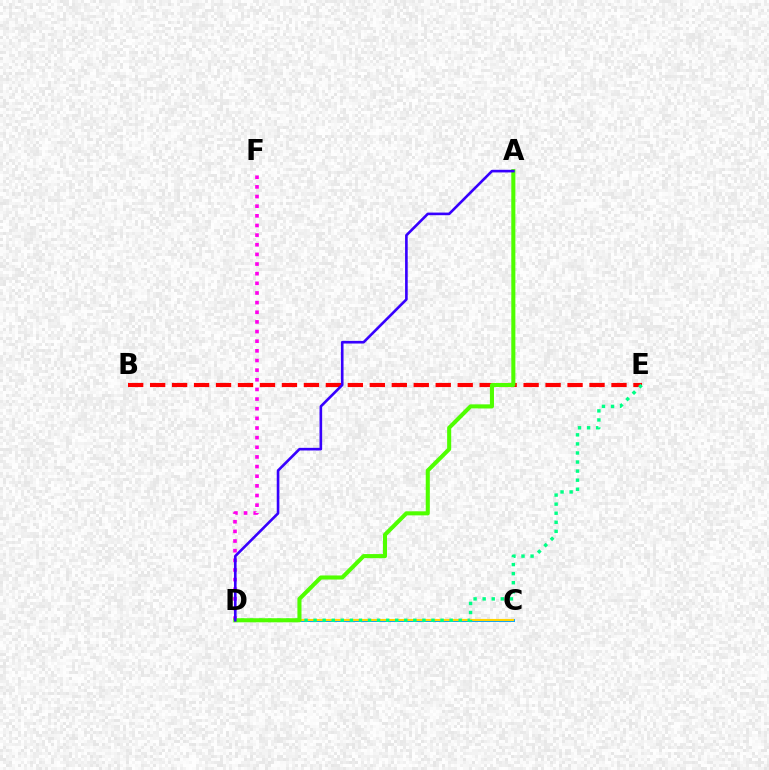{('C', 'D'): [{'color': '#009eff', 'line_style': 'solid', 'thickness': 2.11}, {'color': '#ffd500', 'line_style': 'solid', 'thickness': 1.53}], ('B', 'E'): [{'color': '#ff0000', 'line_style': 'dashed', 'thickness': 2.98}], ('D', 'F'): [{'color': '#ff00ed', 'line_style': 'dotted', 'thickness': 2.62}], ('D', 'E'): [{'color': '#00ff86', 'line_style': 'dotted', 'thickness': 2.46}], ('A', 'D'): [{'color': '#4fff00', 'line_style': 'solid', 'thickness': 2.93}, {'color': '#3700ff', 'line_style': 'solid', 'thickness': 1.89}]}